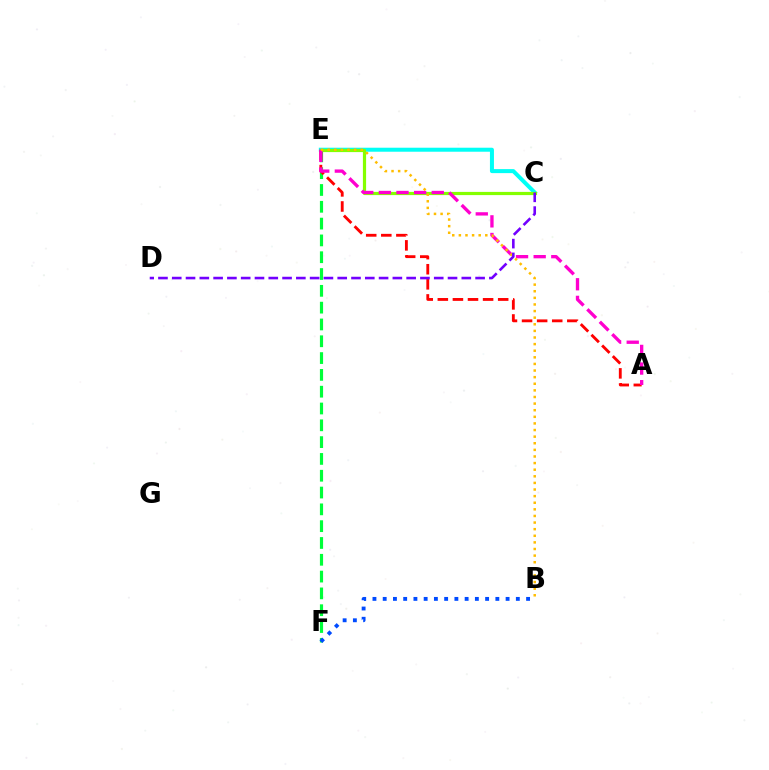{('C', 'E'): [{'color': '#00fff6', 'line_style': 'solid', 'thickness': 2.89}, {'color': '#84ff00', 'line_style': 'solid', 'thickness': 2.3}], ('E', 'F'): [{'color': '#00ff39', 'line_style': 'dashed', 'thickness': 2.28}], ('A', 'E'): [{'color': '#ff0000', 'line_style': 'dashed', 'thickness': 2.05}, {'color': '#ff00cf', 'line_style': 'dashed', 'thickness': 2.39}], ('B', 'E'): [{'color': '#ffbd00', 'line_style': 'dotted', 'thickness': 1.8}], ('C', 'D'): [{'color': '#7200ff', 'line_style': 'dashed', 'thickness': 1.87}], ('B', 'F'): [{'color': '#004bff', 'line_style': 'dotted', 'thickness': 2.78}]}